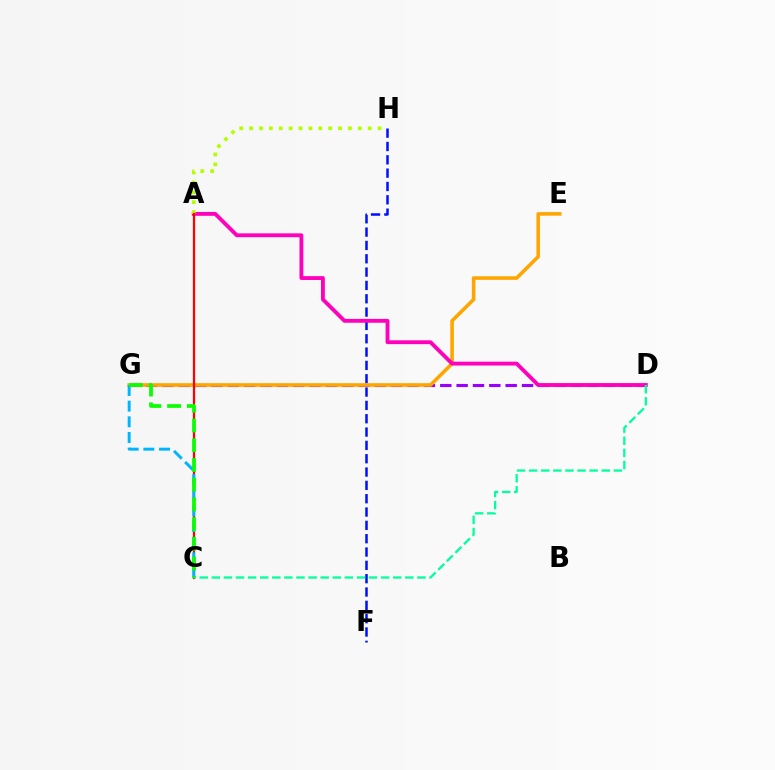{('F', 'H'): [{'color': '#0010ff', 'line_style': 'dashed', 'thickness': 1.81}], ('D', 'G'): [{'color': '#9b00ff', 'line_style': 'dashed', 'thickness': 2.22}], ('E', 'G'): [{'color': '#ffa500', 'line_style': 'solid', 'thickness': 2.57}], ('A', 'D'): [{'color': '#ff00bd', 'line_style': 'solid', 'thickness': 2.77}], ('A', 'H'): [{'color': '#b3ff00', 'line_style': 'dotted', 'thickness': 2.68}], ('A', 'C'): [{'color': '#ff0000', 'line_style': 'solid', 'thickness': 1.62}], ('C', 'D'): [{'color': '#00ff9d', 'line_style': 'dashed', 'thickness': 1.64}], ('C', 'G'): [{'color': '#00b5ff', 'line_style': 'dashed', 'thickness': 2.13}, {'color': '#08ff00', 'line_style': 'dashed', 'thickness': 2.68}]}